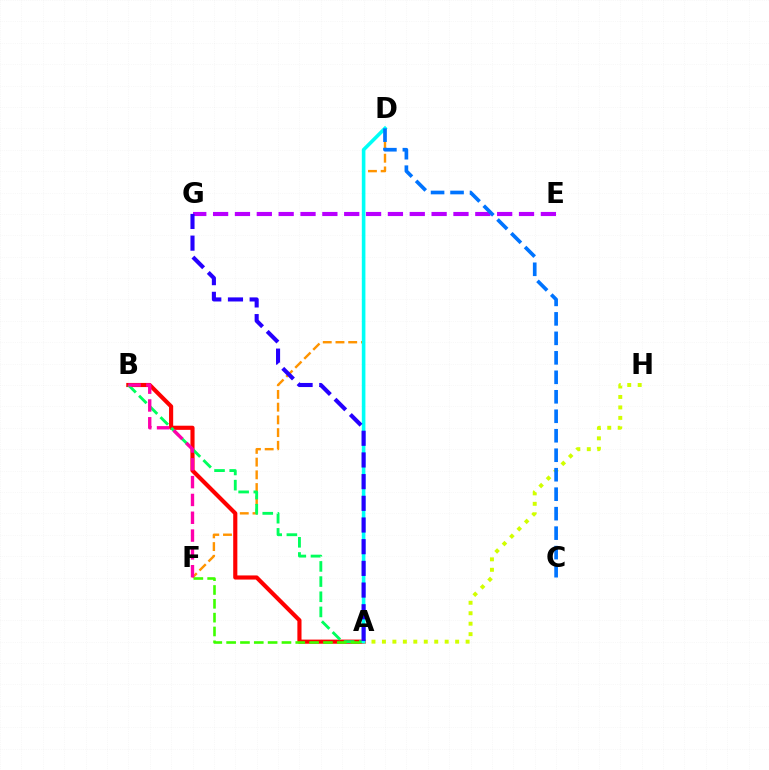{('E', 'G'): [{'color': '#b900ff', 'line_style': 'dashed', 'thickness': 2.97}], ('D', 'F'): [{'color': '#ff9400', 'line_style': 'dashed', 'thickness': 1.73}], ('A', 'B'): [{'color': '#ff0000', 'line_style': 'solid', 'thickness': 2.98}, {'color': '#00ff5c', 'line_style': 'dashed', 'thickness': 2.06}], ('A', 'H'): [{'color': '#d1ff00', 'line_style': 'dotted', 'thickness': 2.84}], ('A', 'F'): [{'color': '#3dff00', 'line_style': 'dashed', 'thickness': 1.88}], ('B', 'F'): [{'color': '#ff00ac', 'line_style': 'dashed', 'thickness': 2.42}], ('A', 'D'): [{'color': '#00fff6', 'line_style': 'solid', 'thickness': 2.59}], ('C', 'D'): [{'color': '#0074ff', 'line_style': 'dashed', 'thickness': 2.65}], ('A', 'G'): [{'color': '#2500ff', 'line_style': 'dashed', 'thickness': 2.95}]}